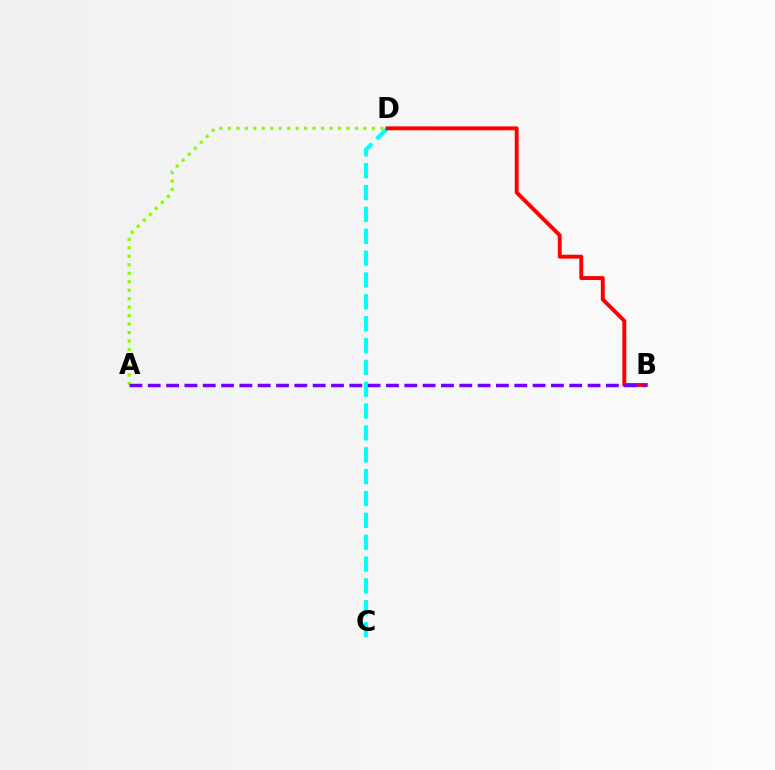{('A', 'D'): [{'color': '#84ff00', 'line_style': 'dotted', 'thickness': 2.3}], ('C', 'D'): [{'color': '#00fff6', 'line_style': 'dashed', 'thickness': 2.97}], ('B', 'D'): [{'color': '#ff0000', 'line_style': 'solid', 'thickness': 2.81}], ('A', 'B'): [{'color': '#7200ff', 'line_style': 'dashed', 'thickness': 2.49}]}